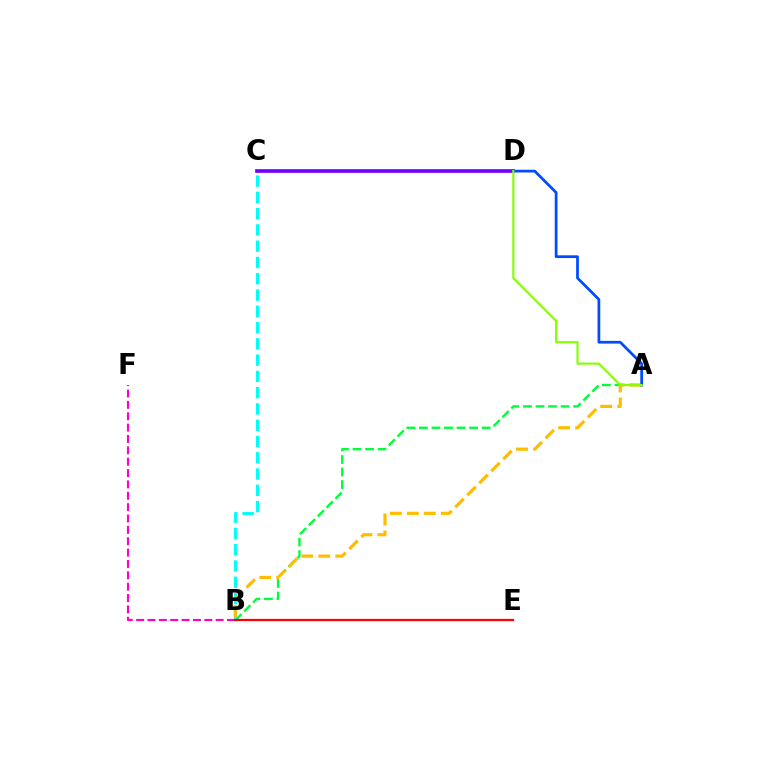{('A', 'B'): [{'color': '#00ff39', 'line_style': 'dashed', 'thickness': 1.7}, {'color': '#ffbd00', 'line_style': 'dashed', 'thickness': 2.31}], ('B', 'C'): [{'color': '#00fff6', 'line_style': 'dashed', 'thickness': 2.21}], ('B', 'F'): [{'color': '#ff00cf', 'line_style': 'dashed', 'thickness': 1.54}], ('B', 'E'): [{'color': '#ff0000', 'line_style': 'solid', 'thickness': 1.62}], ('C', 'D'): [{'color': '#7200ff', 'line_style': 'solid', 'thickness': 2.64}], ('A', 'D'): [{'color': '#004bff', 'line_style': 'solid', 'thickness': 1.97}, {'color': '#84ff00', 'line_style': 'solid', 'thickness': 1.54}]}